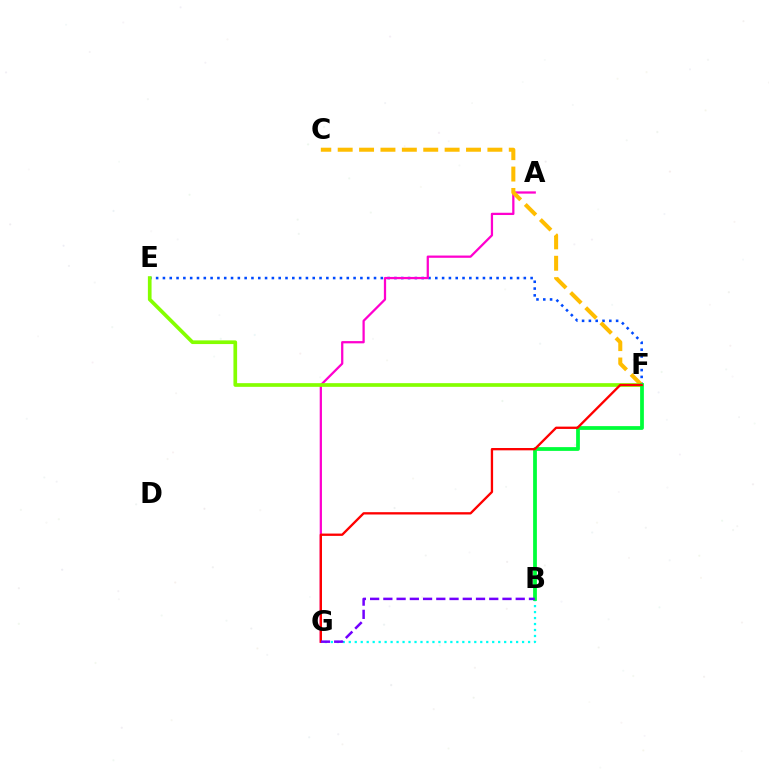{('E', 'F'): [{'color': '#004bff', 'line_style': 'dotted', 'thickness': 1.85}, {'color': '#84ff00', 'line_style': 'solid', 'thickness': 2.65}], ('A', 'G'): [{'color': '#ff00cf', 'line_style': 'solid', 'thickness': 1.63}], ('C', 'F'): [{'color': '#ffbd00', 'line_style': 'dashed', 'thickness': 2.91}], ('B', 'G'): [{'color': '#00fff6', 'line_style': 'dotted', 'thickness': 1.62}, {'color': '#7200ff', 'line_style': 'dashed', 'thickness': 1.8}], ('B', 'F'): [{'color': '#00ff39', 'line_style': 'solid', 'thickness': 2.71}], ('F', 'G'): [{'color': '#ff0000', 'line_style': 'solid', 'thickness': 1.67}]}